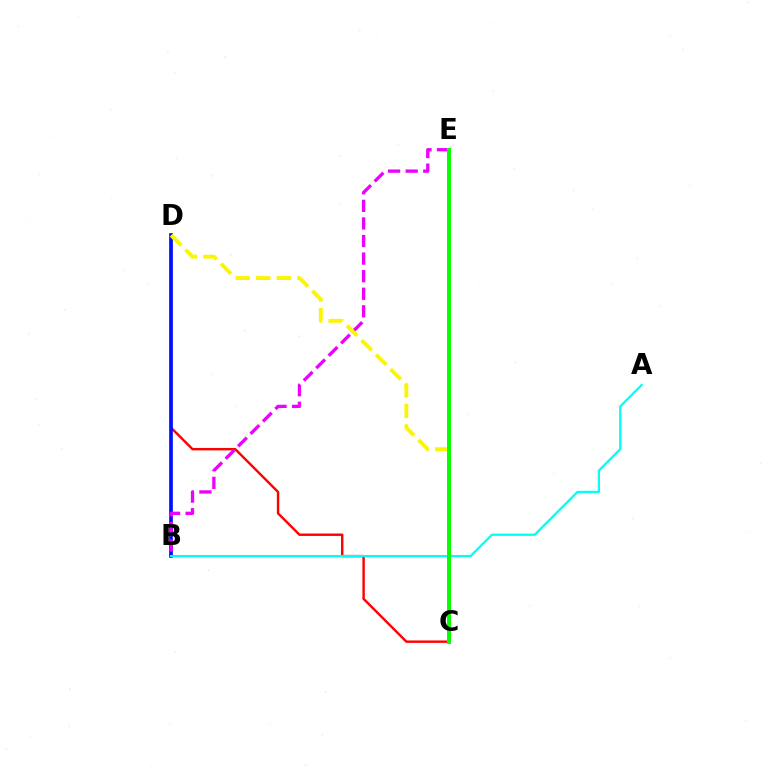{('C', 'D'): [{'color': '#ff0000', 'line_style': 'solid', 'thickness': 1.74}, {'color': '#fcf500', 'line_style': 'dashed', 'thickness': 2.79}], ('B', 'D'): [{'color': '#0010ff', 'line_style': 'solid', 'thickness': 2.66}], ('A', 'B'): [{'color': '#00fff6', 'line_style': 'solid', 'thickness': 1.63}], ('B', 'E'): [{'color': '#ee00ff', 'line_style': 'dashed', 'thickness': 2.39}], ('C', 'E'): [{'color': '#08ff00', 'line_style': 'solid', 'thickness': 2.87}]}